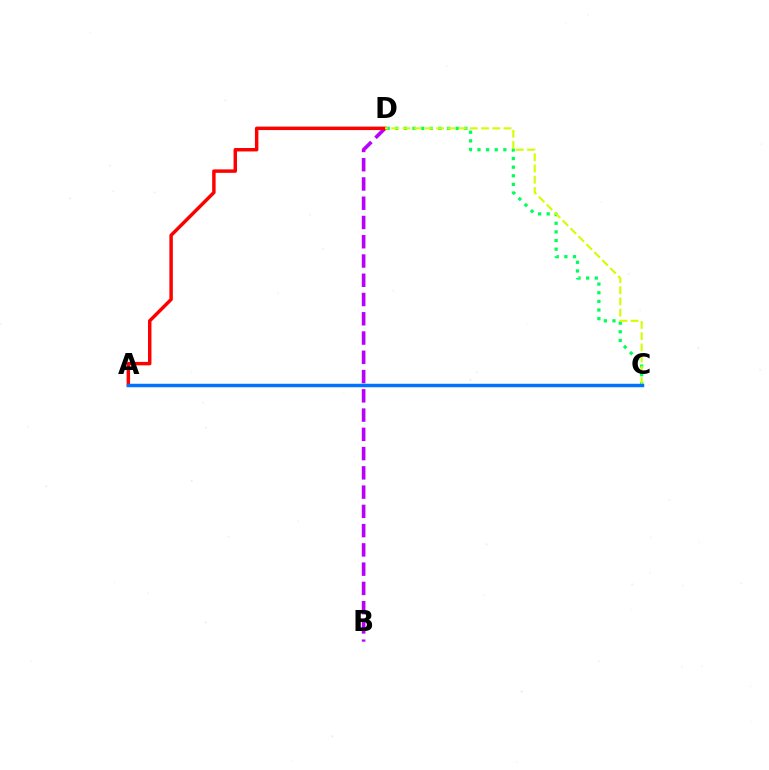{('B', 'D'): [{'color': '#b900ff', 'line_style': 'dashed', 'thickness': 2.62}], ('A', 'D'): [{'color': '#ff0000', 'line_style': 'solid', 'thickness': 2.48}], ('C', 'D'): [{'color': '#00ff5c', 'line_style': 'dotted', 'thickness': 2.35}, {'color': '#d1ff00', 'line_style': 'dashed', 'thickness': 1.53}], ('A', 'C'): [{'color': '#0074ff', 'line_style': 'solid', 'thickness': 2.49}]}